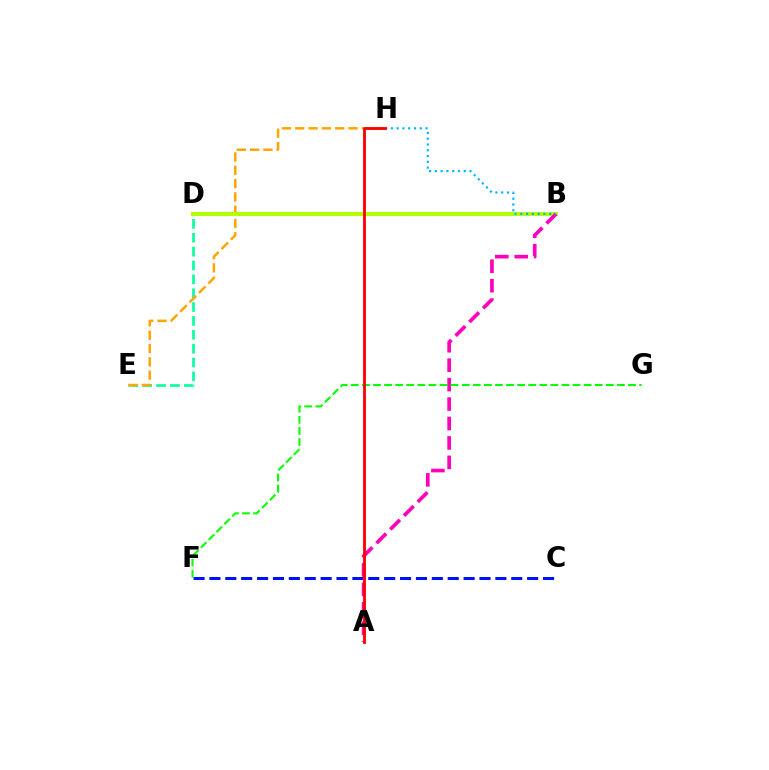{('B', 'D'): [{'color': '#9b00ff', 'line_style': 'dotted', 'thickness': 2.91}, {'color': '#b3ff00', 'line_style': 'solid', 'thickness': 2.89}], ('D', 'E'): [{'color': '#00ff9d', 'line_style': 'dashed', 'thickness': 1.88}], ('C', 'F'): [{'color': '#0010ff', 'line_style': 'dashed', 'thickness': 2.16}], ('E', 'H'): [{'color': '#ffa500', 'line_style': 'dashed', 'thickness': 1.81}], ('A', 'B'): [{'color': '#ff00bd', 'line_style': 'dashed', 'thickness': 2.64}], ('F', 'G'): [{'color': '#08ff00', 'line_style': 'dashed', 'thickness': 1.51}], ('B', 'H'): [{'color': '#00b5ff', 'line_style': 'dotted', 'thickness': 1.57}], ('A', 'H'): [{'color': '#ff0000', 'line_style': 'solid', 'thickness': 2.04}]}